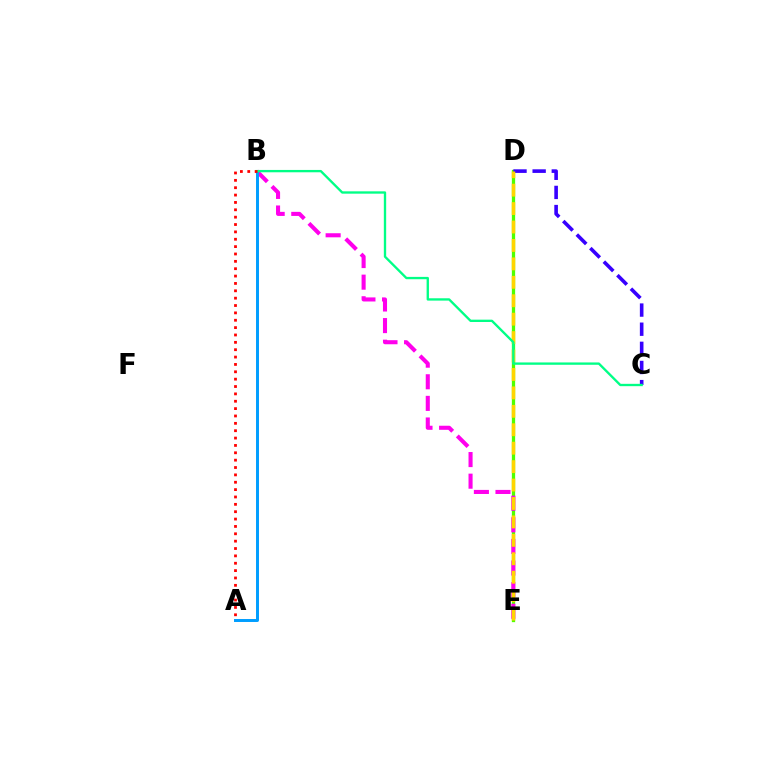{('D', 'E'): [{'color': '#4fff00', 'line_style': 'solid', 'thickness': 2.37}, {'color': '#ffd500', 'line_style': 'dashed', 'thickness': 2.5}], ('B', 'E'): [{'color': '#ff00ed', 'line_style': 'dashed', 'thickness': 2.94}], ('C', 'D'): [{'color': '#3700ff', 'line_style': 'dashed', 'thickness': 2.6}], ('A', 'B'): [{'color': '#009eff', 'line_style': 'solid', 'thickness': 2.13}, {'color': '#ff0000', 'line_style': 'dotted', 'thickness': 2.0}], ('B', 'C'): [{'color': '#00ff86', 'line_style': 'solid', 'thickness': 1.69}]}